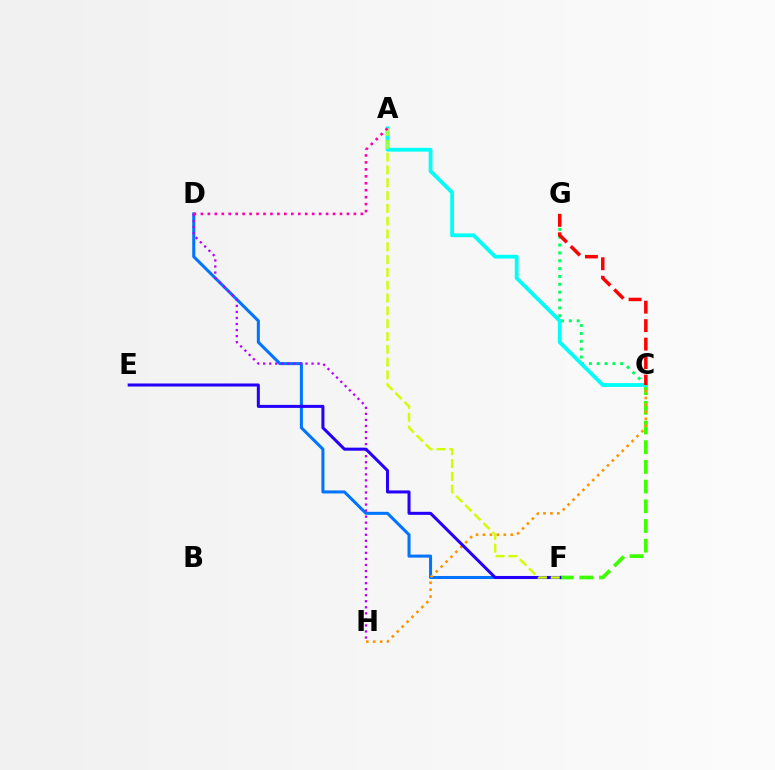{('C', 'F'): [{'color': '#3dff00', 'line_style': 'dashed', 'thickness': 2.68}], ('D', 'F'): [{'color': '#0074ff', 'line_style': 'solid', 'thickness': 2.19}], ('C', 'G'): [{'color': '#00ff5c', 'line_style': 'dotted', 'thickness': 2.13}, {'color': '#ff0000', 'line_style': 'dashed', 'thickness': 2.51}], ('A', 'C'): [{'color': '#00fff6', 'line_style': 'solid', 'thickness': 2.73}], ('C', 'H'): [{'color': '#ff9400', 'line_style': 'dotted', 'thickness': 1.88}], ('D', 'H'): [{'color': '#b900ff', 'line_style': 'dotted', 'thickness': 1.64}], ('E', 'F'): [{'color': '#2500ff', 'line_style': 'solid', 'thickness': 2.18}], ('A', 'F'): [{'color': '#d1ff00', 'line_style': 'dashed', 'thickness': 1.74}], ('A', 'D'): [{'color': '#ff00ac', 'line_style': 'dotted', 'thickness': 1.89}]}